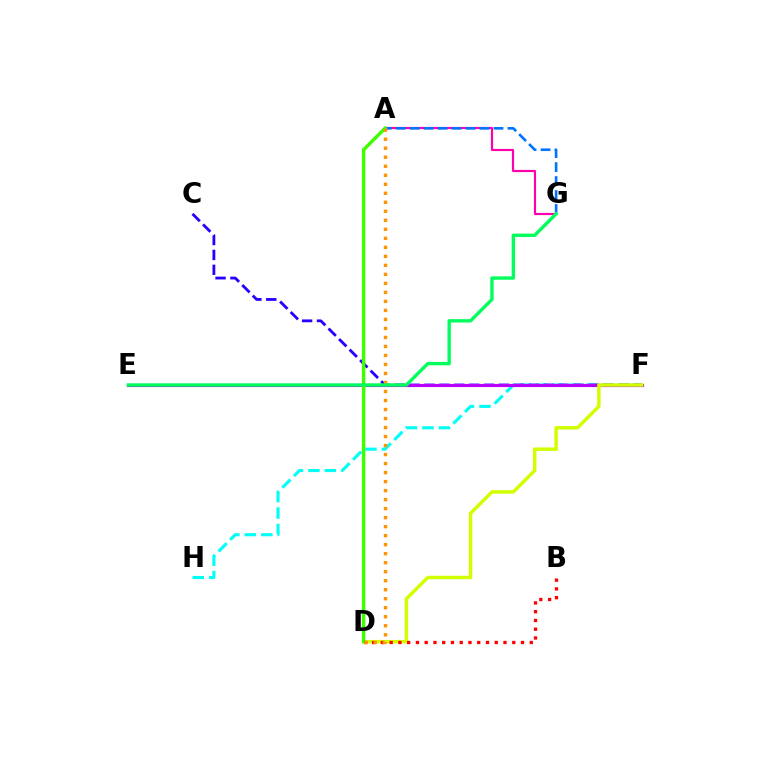{('F', 'H'): [{'color': '#00fff6', 'line_style': 'dashed', 'thickness': 2.24}], ('C', 'F'): [{'color': '#2500ff', 'line_style': 'dashed', 'thickness': 2.02}], ('A', 'G'): [{'color': '#ff00ac', 'line_style': 'solid', 'thickness': 1.56}, {'color': '#0074ff', 'line_style': 'dashed', 'thickness': 1.9}], ('E', 'F'): [{'color': '#b900ff', 'line_style': 'solid', 'thickness': 2.26}], ('D', 'F'): [{'color': '#d1ff00', 'line_style': 'solid', 'thickness': 2.49}], ('A', 'D'): [{'color': '#3dff00', 'line_style': 'solid', 'thickness': 2.46}, {'color': '#ff9400', 'line_style': 'dotted', 'thickness': 2.45}], ('B', 'D'): [{'color': '#ff0000', 'line_style': 'dotted', 'thickness': 2.38}], ('E', 'G'): [{'color': '#00ff5c', 'line_style': 'solid', 'thickness': 2.42}]}